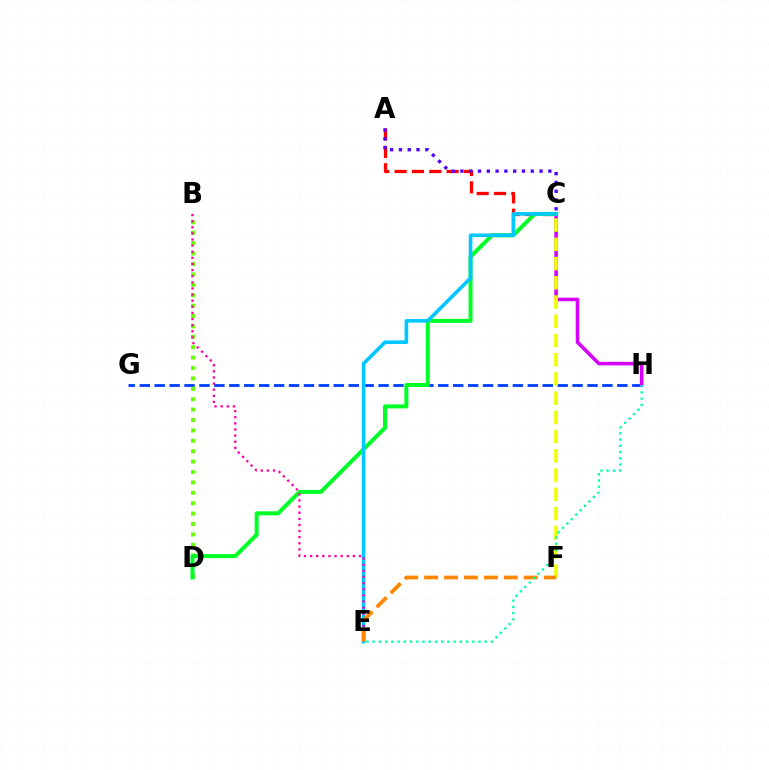{('G', 'H'): [{'color': '#003fff', 'line_style': 'dashed', 'thickness': 2.03}], ('B', 'D'): [{'color': '#66ff00', 'line_style': 'dotted', 'thickness': 2.83}], ('A', 'C'): [{'color': '#ff0000', 'line_style': 'dashed', 'thickness': 2.36}, {'color': '#4f00ff', 'line_style': 'dotted', 'thickness': 2.39}], ('C', 'H'): [{'color': '#d600ff', 'line_style': 'solid', 'thickness': 2.56}], ('C', 'D'): [{'color': '#00ff27', 'line_style': 'solid', 'thickness': 2.9}], ('C', 'E'): [{'color': '#00c7ff', 'line_style': 'solid', 'thickness': 2.61}], ('C', 'F'): [{'color': '#eeff00', 'line_style': 'dashed', 'thickness': 2.61}], ('B', 'E'): [{'color': '#ff00a0', 'line_style': 'dotted', 'thickness': 1.66}], ('E', 'F'): [{'color': '#ff8800', 'line_style': 'dashed', 'thickness': 2.71}], ('E', 'H'): [{'color': '#00ffaf', 'line_style': 'dotted', 'thickness': 1.69}]}